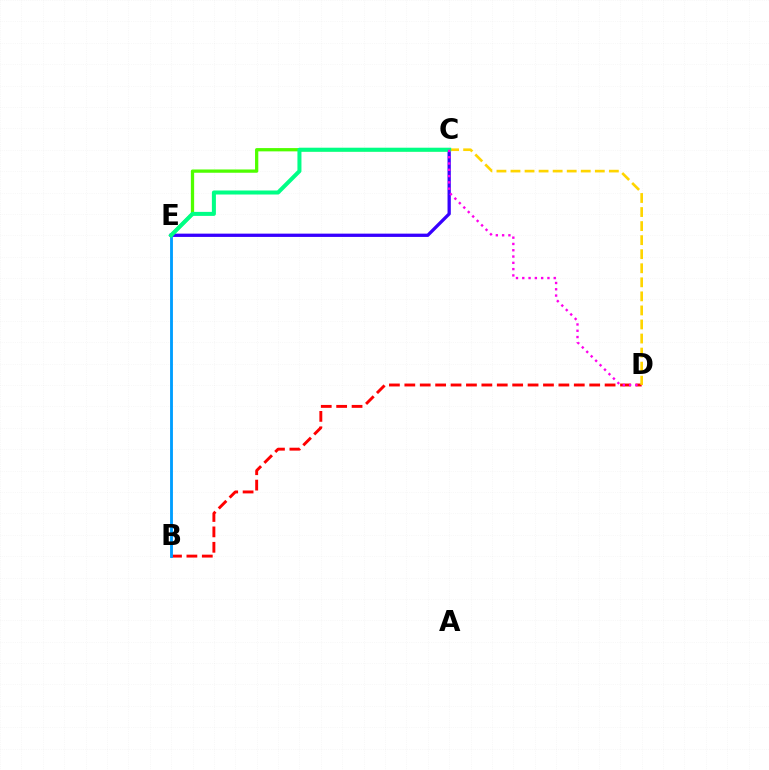{('C', 'E'): [{'color': '#4fff00', 'line_style': 'solid', 'thickness': 2.36}, {'color': '#3700ff', 'line_style': 'solid', 'thickness': 2.36}, {'color': '#00ff86', 'line_style': 'solid', 'thickness': 2.89}], ('B', 'D'): [{'color': '#ff0000', 'line_style': 'dashed', 'thickness': 2.09}], ('C', 'D'): [{'color': '#ffd500', 'line_style': 'dashed', 'thickness': 1.91}, {'color': '#ff00ed', 'line_style': 'dotted', 'thickness': 1.71}], ('B', 'E'): [{'color': '#009eff', 'line_style': 'solid', 'thickness': 2.05}]}